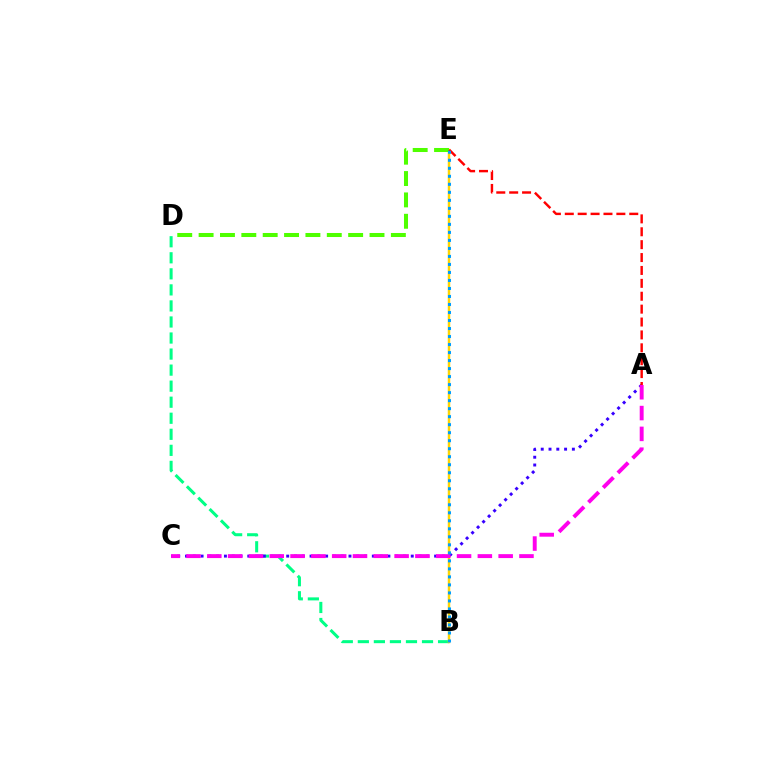{('B', 'D'): [{'color': '#00ff86', 'line_style': 'dashed', 'thickness': 2.18}], ('B', 'E'): [{'color': '#ffd500', 'line_style': 'solid', 'thickness': 1.78}, {'color': '#009eff', 'line_style': 'dotted', 'thickness': 2.18}], ('A', 'C'): [{'color': '#3700ff', 'line_style': 'dotted', 'thickness': 2.11}, {'color': '#ff00ed', 'line_style': 'dashed', 'thickness': 2.83}], ('D', 'E'): [{'color': '#4fff00', 'line_style': 'dashed', 'thickness': 2.9}], ('A', 'E'): [{'color': '#ff0000', 'line_style': 'dashed', 'thickness': 1.75}]}